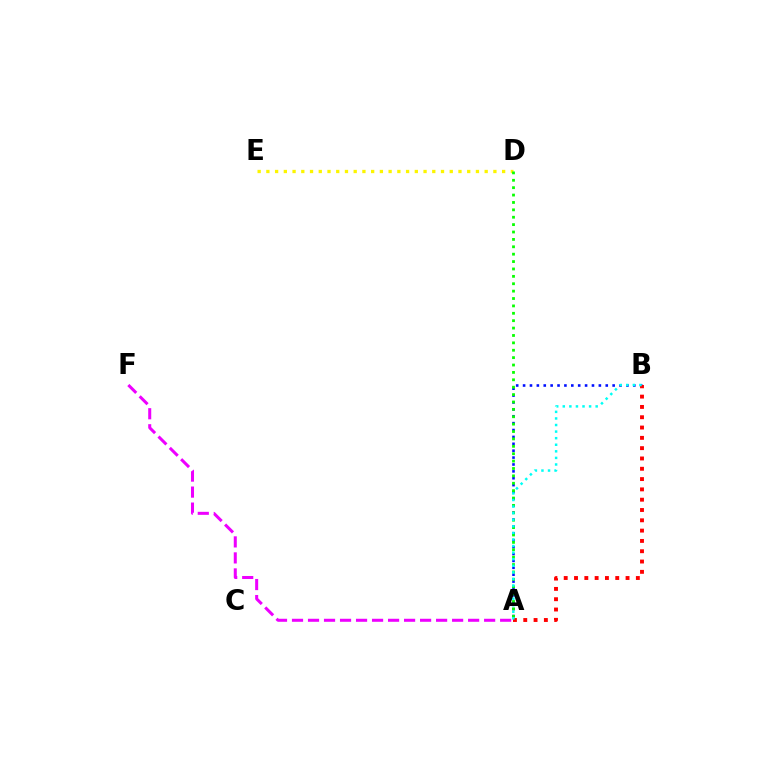{('A', 'F'): [{'color': '#ee00ff', 'line_style': 'dashed', 'thickness': 2.18}], ('D', 'E'): [{'color': '#fcf500', 'line_style': 'dotted', 'thickness': 2.37}], ('A', 'B'): [{'color': '#0010ff', 'line_style': 'dotted', 'thickness': 1.87}, {'color': '#ff0000', 'line_style': 'dotted', 'thickness': 2.8}, {'color': '#00fff6', 'line_style': 'dotted', 'thickness': 1.79}], ('A', 'D'): [{'color': '#08ff00', 'line_style': 'dotted', 'thickness': 2.01}]}